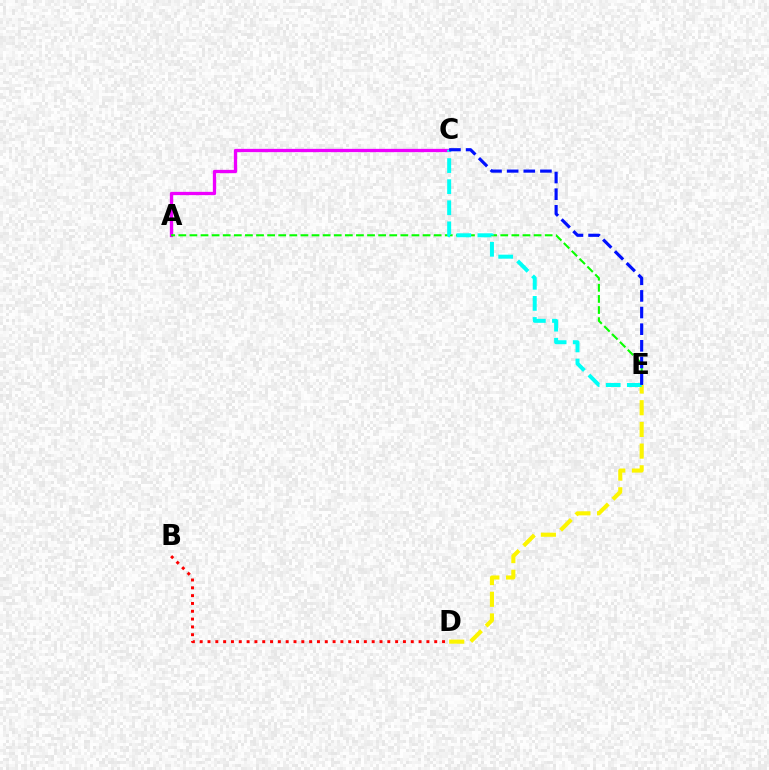{('D', 'E'): [{'color': '#fcf500', 'line_style': 'dashed', 'thickness': 2.95}], ('A', 'C'): [{'color': '#ee00ff', 'line_style': 'solid', 'thickness': 2.37}], ('B', 'D'): [{'color': '#ff0000', 'line_style': 'dotted', 'thickness': 2.12}], ('A', 'E'): [{'color': '#08ff00', 'line_style': 'dashed', 'thickness': 1.51}], ('C', 'E'): [{'color': '#00fff6', 'line_style': 'dashed', 'thickness': 2.86}, {'color': '#0010ff', 'line_style': 'dashed', 'thickness': 2.26}]}